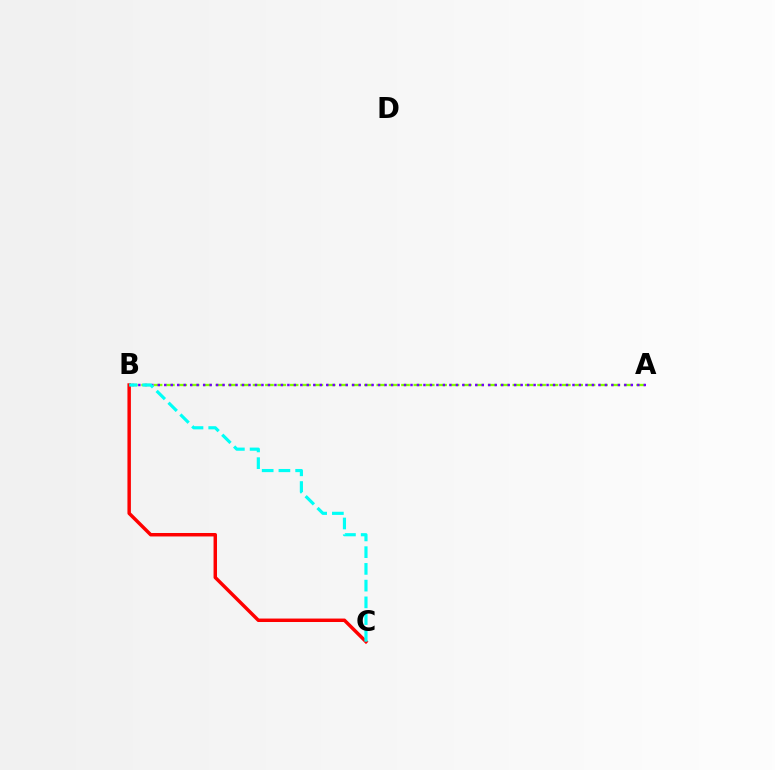{('A', 'B'): [{'color': '#84ff00', 'line_style': 'dashed', 'thickness': 1.68}, {'color': '#7200ff', 'line_style': 'dotted', 'thickness': 1.76}], ('B', 'C'): [{'color': '#ff0000', 'line_style': 'solid', 'thickness': 2.49}, {'color': '#00fff6', 'line_style': 'dashed', 'thickness': 2.27}]}